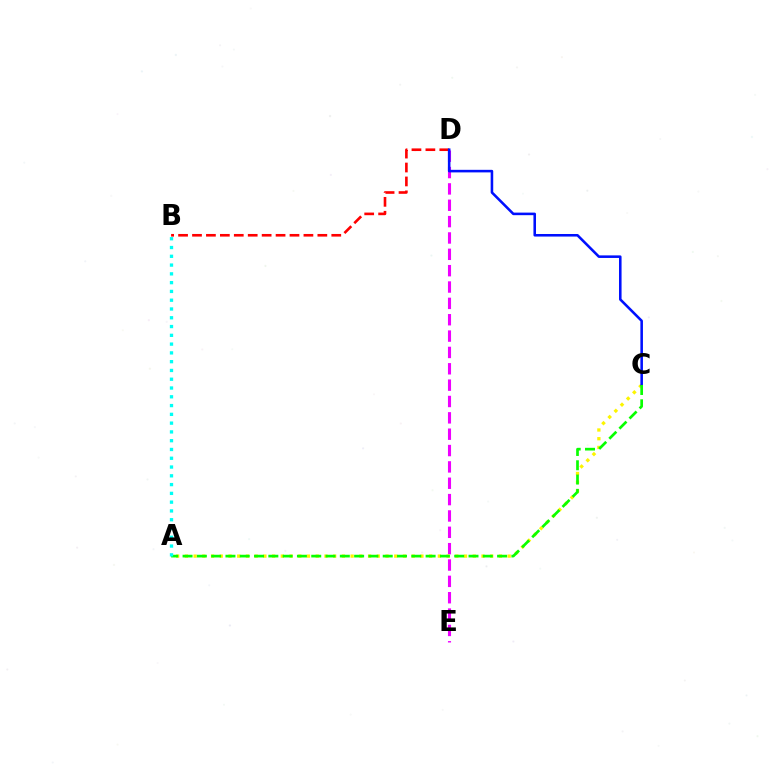{('B', 'D'): [{'color': '#ff0000', 'line_style': 'dashed', 'thickness': 1.89}], ('D', 'E'): [{'color': '#ee00ff', 'line_style': 'dashed', 'thickness': 2.22}], ('A', 'C'): [{'color': '#fcf500', 'line_style': 'dotted', 'thickness': 2.37}, {'color': '#08ff00', 'line_style': 'dashed', 'thickness': 1.94}], ('C', 'D'): [{'color': '#0010ff', 'line_style': 'solid', 'thickness': 1.85}], ('A', 'B'): [{'color': '#00fff6', 'line_style': 'dotted', 'thickness': 2.39}]}